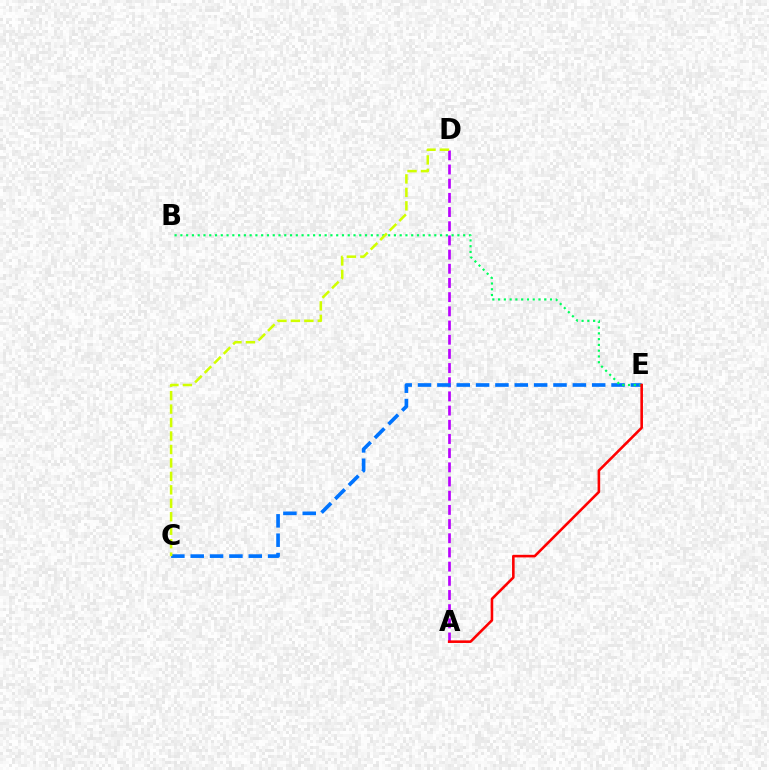{('A', 'D'): [{'color': '#b900ff', 'line_style': 'dashed', 'thickness': 1.93}], ('C', 'E'): [{'color': '#0074ff', 'line_style': 'dashed', 'thickness': 2.63}], ('B', 'E'): [{'color': '#00ff5c', 'line_style': 'dotted', 'thickness': 1.57}], ('A', 'E'): [{'color': '#ff0000', 'line_style': 'solid', 'thickness': 1.87}], ('C', 'D'): [{'color': '#d1ff00', 'line_style': 'dashed', 'thickness': 1.83}]}